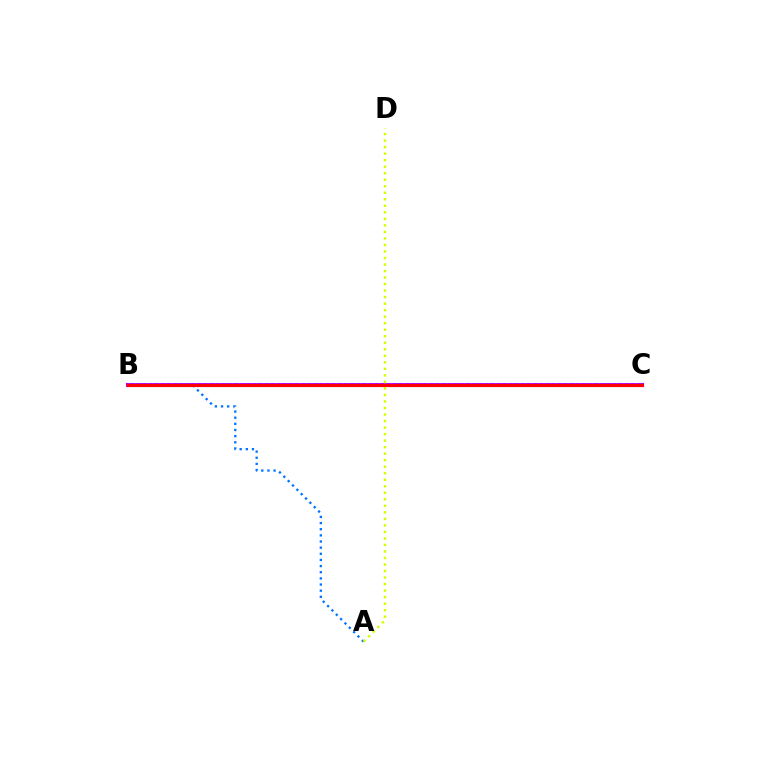{('A', 'B'): [{'color': '#0074ff', 'line_style': 'dotted', 'thickness': 1.67}], ('B', 'C'): [{'color': '#b900ff', 'line_style': 'solid', 'thickness': 2.9}, {'color': '#00ff5c', 'line_style': 'dotted', 'thickness': 1.66}, {'color': '#ff0000', 'line_style': 'solid', 'thickness': 2.26}], ('A', 'D'): [{'color': '#d1ff00', 'line_style': 'dotted', 'thickness': 1.77}]}